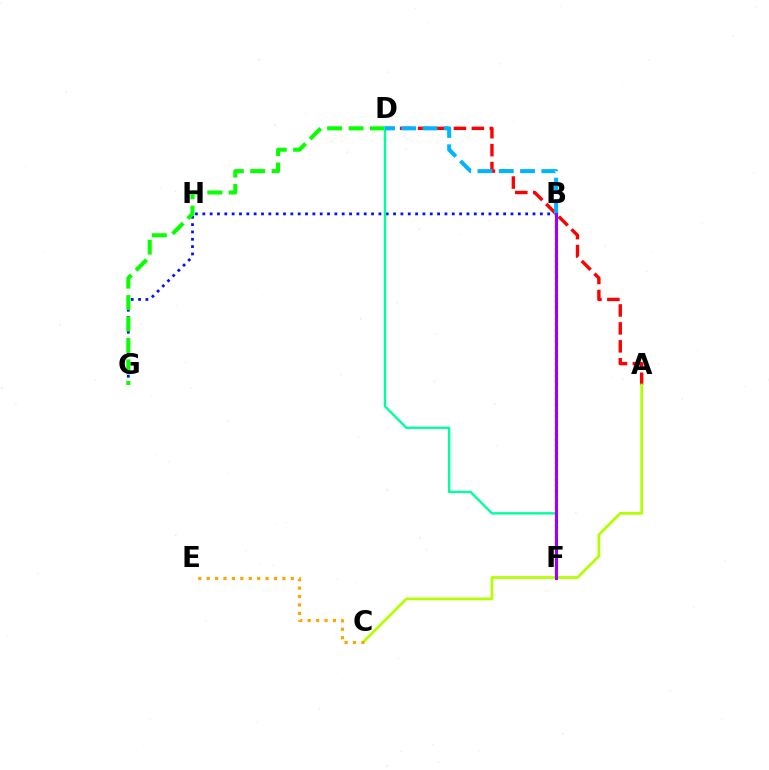{('B', 'G'): [{'color': '#0010ff', 'line_style': 'dotted', 'thickness': 1.99}], ('B', 'F'): [{'color': '#ff00bd', 'line_style': 'dotted', 'thickness': 1.56}, {'color': '#9b00ff', 'line_style': 'solid', 'thickness': 2.22}], ('A', 'D'): [{'color': '#ff0000', 'line_style': 'dashed', 'thickness': 2.44}], ('A', 'C'): [{'color': '#b3ff00', 'line_style': 'solid', 'thickness': 1.98}], ('C', 'E'): [{'color': '#ffa500', 'line_style': 'dotted', 'thickness': 2.29}], ('D', 'G'): [{'color': '#08ff00', 'line_style': 'dashed', 'thickness': 2.91}], ('D', 'F'): [{'color': '#00ff9d', 'line_style': 'solid', 'thickness': 1.71}], ('B', 'D'): [{'color': '#00b5ff', 'line_style': 'dashed', 'thickness': 2.89}]}